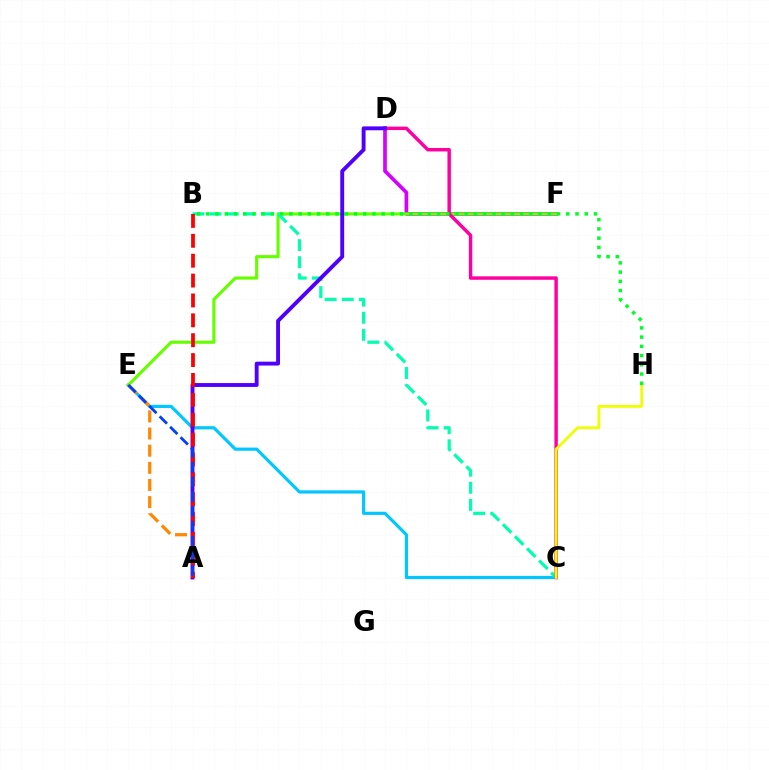{('C', 'E'): [{'color': '#00c7ff', 'line_style': 'solid', 'thickness': 2.29}], ('D', 'F'): [{'color': '#d600ff', 'line_style': 'solid', 'thickness': 2.65}], ('E', 'F'): [{'color': '#66ff00', 'line_style': 'solid', 'thickness': 2.26}], ('B', 'C'): [{'color': '#00ffaf', 'line_style': 'dashed', 'thickness': 2.32}], ('C', 'D'): [{'color': '#ff00a0', 'line_style': 'solid', 'thickness': 2.48}], ('C', 'H'): [{'color': '#eeff00', 'line_style': 'solid', 'thickness': 2.0}], ('A', 'D'): [{'color': '#4f00ff', 'line_style': 'solid', 'thickness': 2.8}], ('A', 'E'): [{'color': '#ff8800', 'line_style': 'dashed', 'thickness': 2.33}, {'color': '#003fff', 'line_style': 'dashed', 'thickness': 2.01}], ('A', 'B'): [{'color': '#ff0000', 'line_style': 'dashed', 'thickness': 2.7}], ('B', 'H'): [{'color': '#00ff27', 'line_style': 'dotted', 'thickness': 2.51}]}